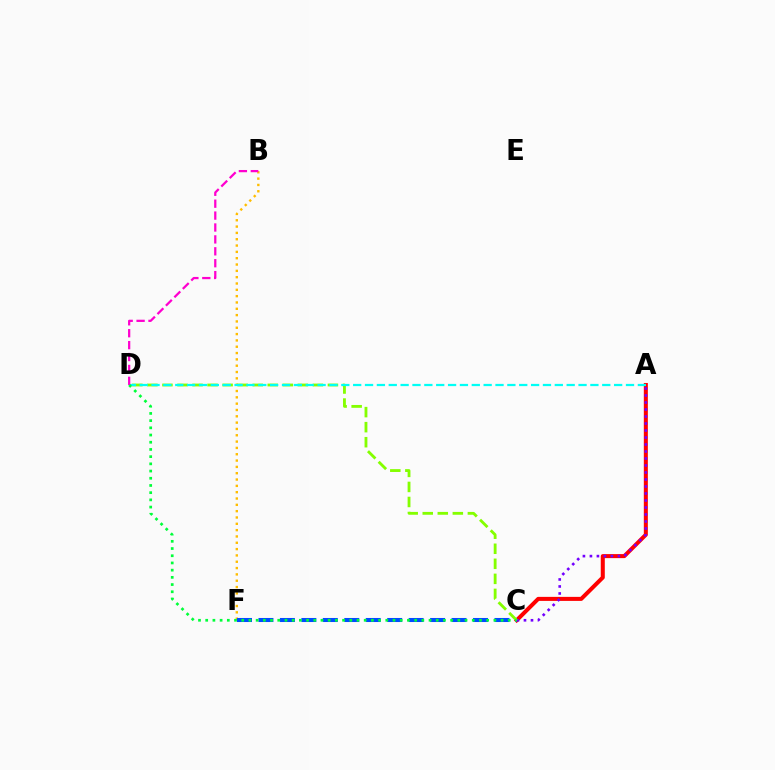{('B', 'F'): [{'color': '#ffbd00', 'line_style': 'dotted', 'thickness': 1.72}], ('A', 'C'): [{'color': '#ff0000', 'line_style': 'solid', 'thickness': 2.9}, {'color': '#7200ff', 'line_style': 'dotted', 'thickness': 1.9}], ('C', 'F'): [{'color': '#004bff', 'line_style': 'dashed', 'thickness': 2.91}], ('C', 'D'): [{'color': '#84ff00', 'line_style': 'dashed', 'thickness': 2.04}, {'color': '#00ff39', 'line_style': 'dotted', 'thickness': 1.96}], ('A', 'D'): [{'color': '#00fff6', 'line_style': 'dashed', 'thickness': 1.61}], ('B', 'D'): [{'color': '#ff00cf', 'line_style': 'dashed', 'thickness': 1.62}]}